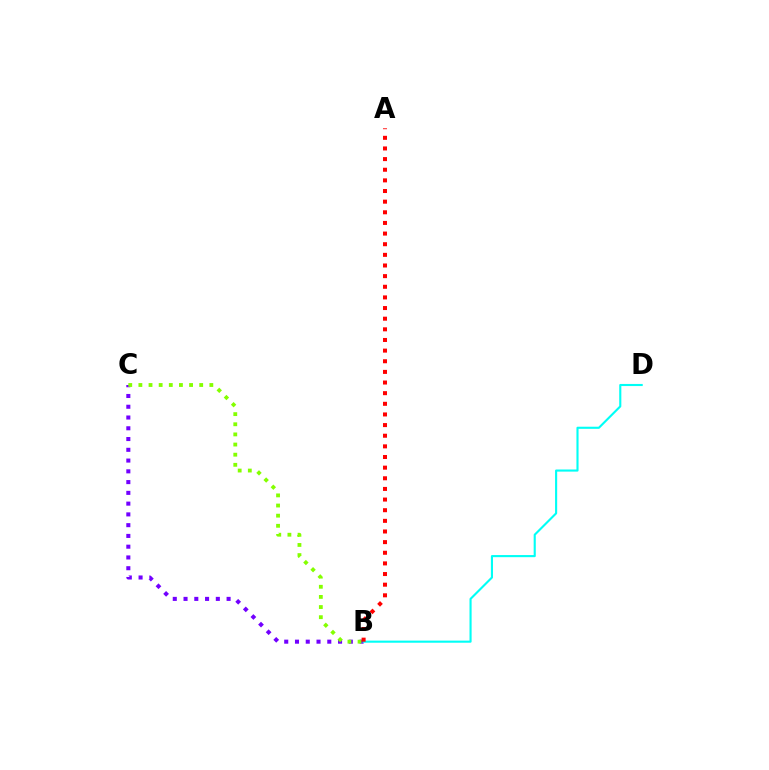{('B', 'C'): [{'color': '#7200ff', 'line_style': 'dotted', 'thickness': 2.92}, {'color': '#84ff00', 'line_style': 'dotted', 'thickness': 2.75}], ('B', 'D'): [{'color': '#00fff6', 'line_style': 'solid', 'thickness': 1.53}], ('A', 'B'): [{'color': '#ff0000', 'line_style': 'dotted', 'thickness': 2.89}]}